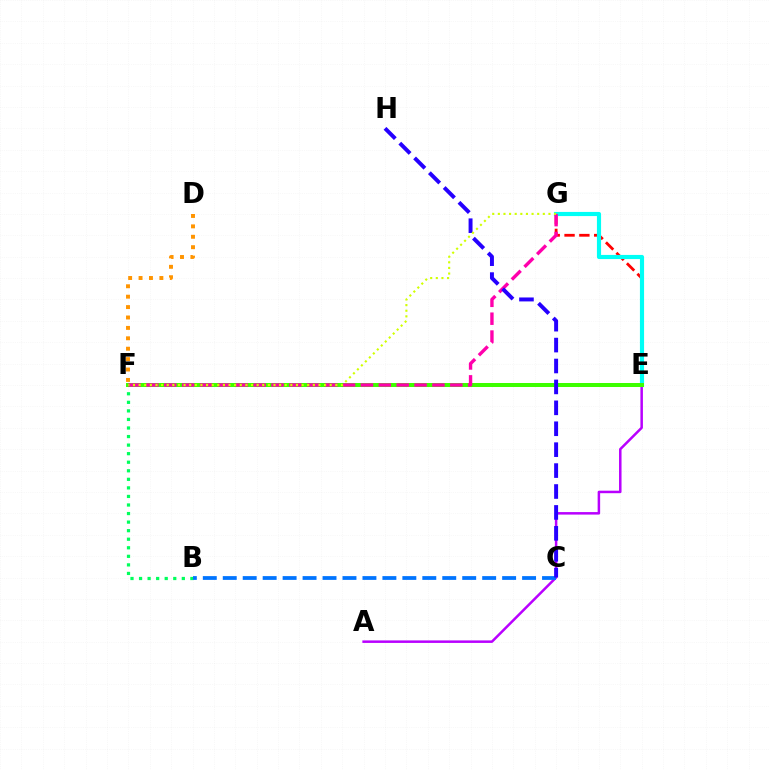{('A', 'E'): [{'color': '#b900ff', 'line_style': 'solid', 'thickness': 1.8}], ('E', 'G'): [{'color': '#ff0000', 'line_style': 'dashed', 'thickness': 2.01}, {'color': '#00fff6', 'line_style': 'solid', 'thickness': 2.99}], ('B', 'F'): [{'color': '#00ff5c', 'line_style': 'dotted', 'thickness': 2.32}], ('E', 'F'): [{'color': '#3dff00', 'line_style': 'solid', 'thickness': 2.88}], ('F', 'G'): [{'color': '#ff00ac', 'line_style': 'dashed', 'thickness': 2.43}, {'color': '#d1ff00', 'line_style': 'dotted', 'thickness': 1.53}], ('B', 'C'): [{'color': '#0074ff', 'line_style': 'dashed', 'thickness': 2.71}], ('D', 'F'): [{'color': '#ff9400', 'line_style': 'dotted', 'thickness': 2.83}], ('C', 'H'): [{'color': '#2500ff', 'line_style': 'dashed', 'thickness': 2.84}]}